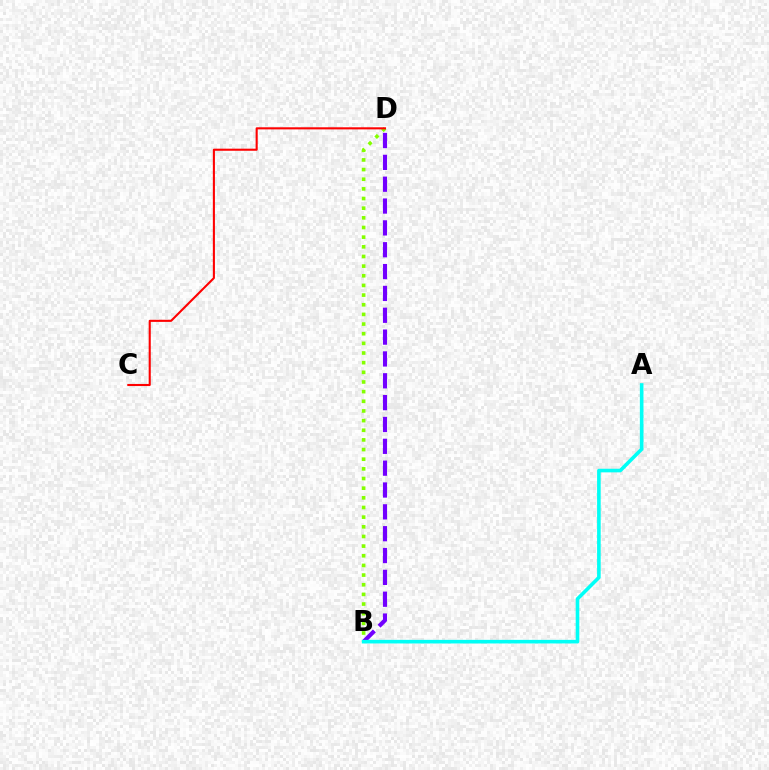{('B', 'D'): [{'color': '#84ff00', 'line_style': 'dotted', 'thickness': 2.62}, {'color': '#7200ff', 'line_style': 'dashed', 'thickness': 2.97}], ('C', 'D'): [{'color': '#ff0000', 'line_style': 'solid', 'thickness': 1.51}], ('A', 'B'): [{'color': '#00fff6', 'line_style': 'solid', 'thickness': 2.6}]}